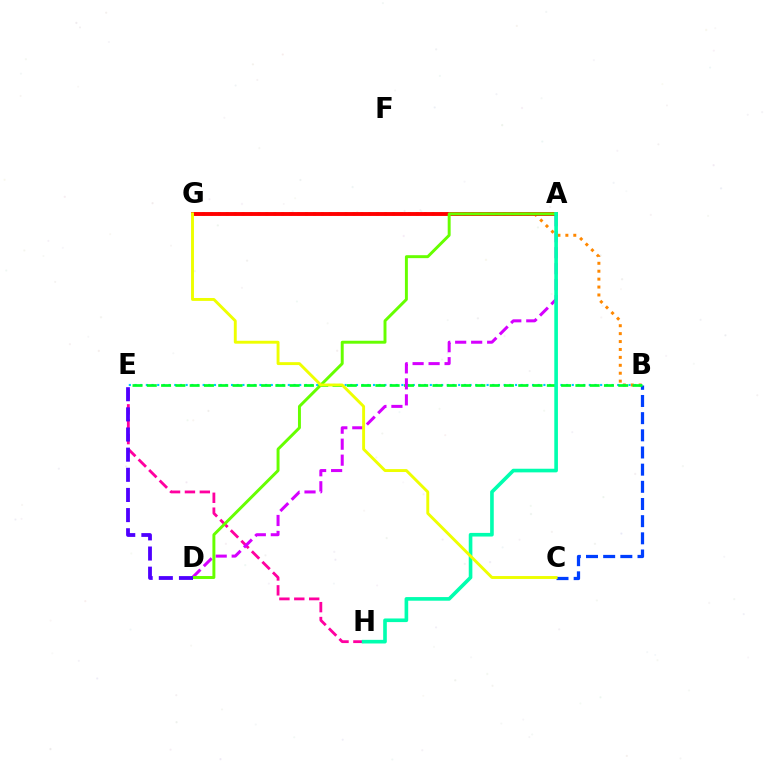{('B', 'G'): [{'color': '#ff8800', 'line_style': 'dotted', 'thickness': 2.15}], ('B', 'E'): [{'color': '#00c7ff', 'line_style': 'dotted', 'thickness': 1.54}, {'color': '#00ff27', 'line_style': 'dashed', 'thickness': 1.94}], ('B', 'C'): [{'color': '#003fff', 'line_style': 'dashed', 'thickness': 2.33}], ('E', 'H'): [{'color': '#ff00a0', 'line_style': 'dashed', 'thickness': 2.02}], ('A', 'D'): [{'color': '#d600ff', 'line_style': 'dashed', 'thickness': 2.17}, {'color': '#66ff00', 'line_style': 'solid', 'thickness': 2.12}], ('A', 'G'): [{'color': '#ff0000', 'line_style': 'solid', 'thickness': 2.8}], ('D', 'E'): [{'color': '#4f00ff', 'line_style': 'dashed', 'thickness': 2.74}], ('A', 'H'): [{'color': '#00ffaf', 'line_style': 'solid', 'thickness': 2.61}], ('C', 'G'): [{'color': '#eeff00', 'line_style': 'solid', 'thickness': 2.09}]}